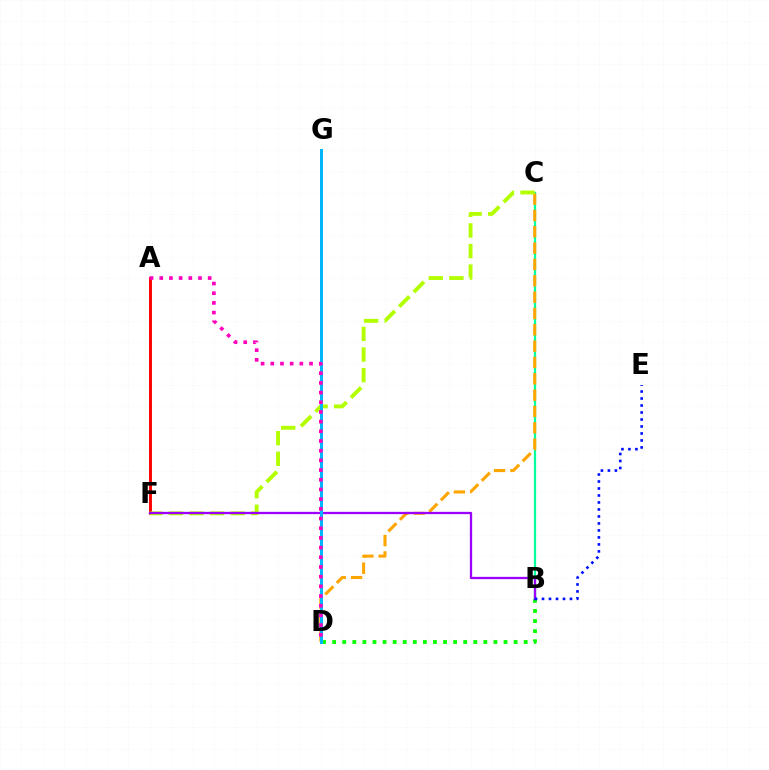{('A', 'F'): [{'color': '#ff0000', 'line_style': 'solid', 'thickness': 2.1}], ('B', 'C'): [{'color': '#00ff9d', 'line_style': 'solid', 'thickness': 1.63}], ('C', 'D'): [{'color': '#ffa500', 'line_style': 'dashed', 'thickness': 2.22}], ('B', 'D'): [{'color': '#08ff00', 'line_style': 'dotted', 'thickness': 2.74}], ('C', 'F'): [{'color': '#b3ff00', 'line_style': 'dashed', 'thickness': 2.8}], ('B', 'F'): [{'color': '#9b00ff', 'line_style': 'solid', 'thickness': 1.65}], ('B', 'E'): [{'color': '#0010ff', 'line_style': 'dotted', 'thickness': 1.9}], ('D', 'G'): [{'color': '#00b5ff', 'line_style': 'solid', 'thickness': 2.15}], ('A', 'D'): [{'color': '#ff00bd', 'line_style': 'dotted', 'thickness': 2.63}]}